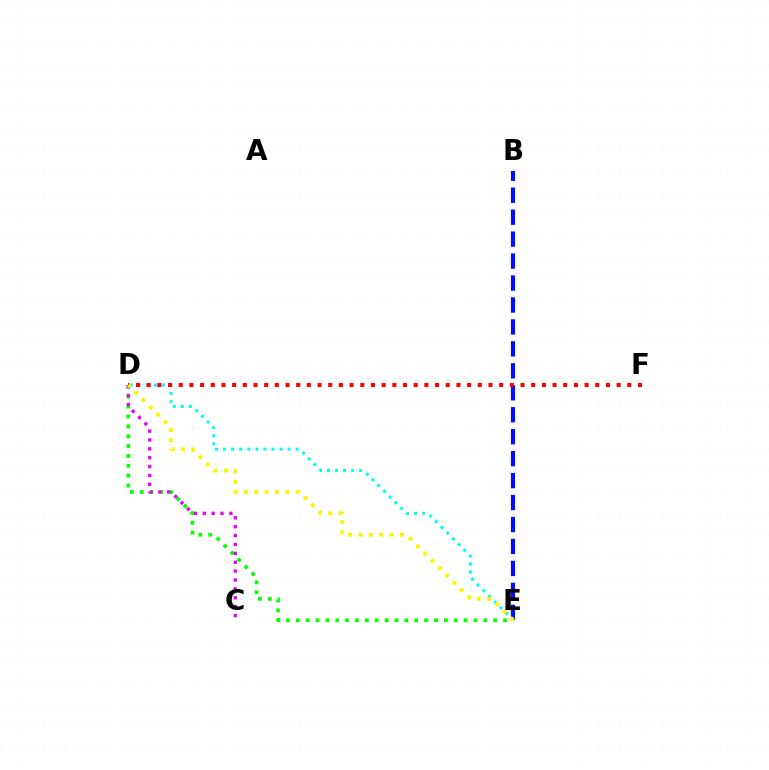{('D', 'E'): [{'color': '#00fff6', 'line_style': 'dotted', 'thickness': 2.19}, {'color': '#08ff00', 'line_style': 'dotted', 'thickness': 2.68}, {'color': '#fcf500', 'line_style': 'dotted', 'thickness': 2.81}], ('B', 'E'): [{'color': '#0010ff', 'line_style': 'dashed', 'thickness': 2.98}], ('C', 'D'): [{'color': '#ee00ff', 'line_style': 'dotted', 'thickness': 2.41}], ('D', 'F'): [{'color': '#ff0000', 'line_style': 'dotted', 'thickness': 2.9}]}